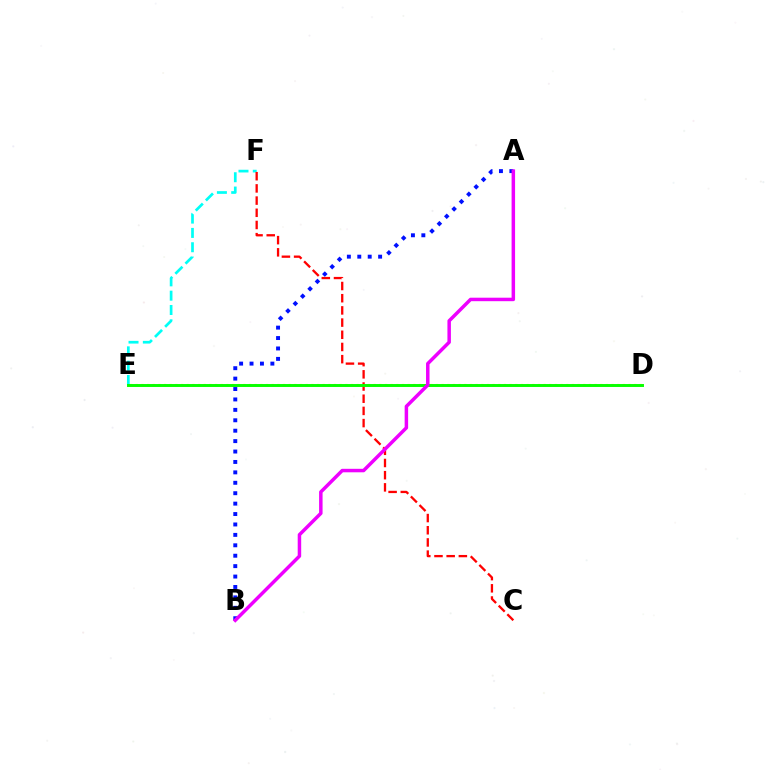{('D', 'E'): [{'color': '#fcf500', 'line_style': 'dotted', 'thickness': 1.54}, {'color': '#08ff00', 'line_style': 'solid', 'thickness': 2.12}], ('E', 'F'): [{'color': '#00fff6', 'line_style': 'dashed', 'thickness': 1.95}], ('C', 'F'): [{'color': '#ff0000', 'line_style': 'dashed', 'thickness': 1.66}], ('A', 'B'): [{'color': '#0010ff', 'line_style': 'dotted', 'thickness': 2.83}, {'color': '#ee00ff', 'line_style': 'solid', 'thickness': 2.51}]}